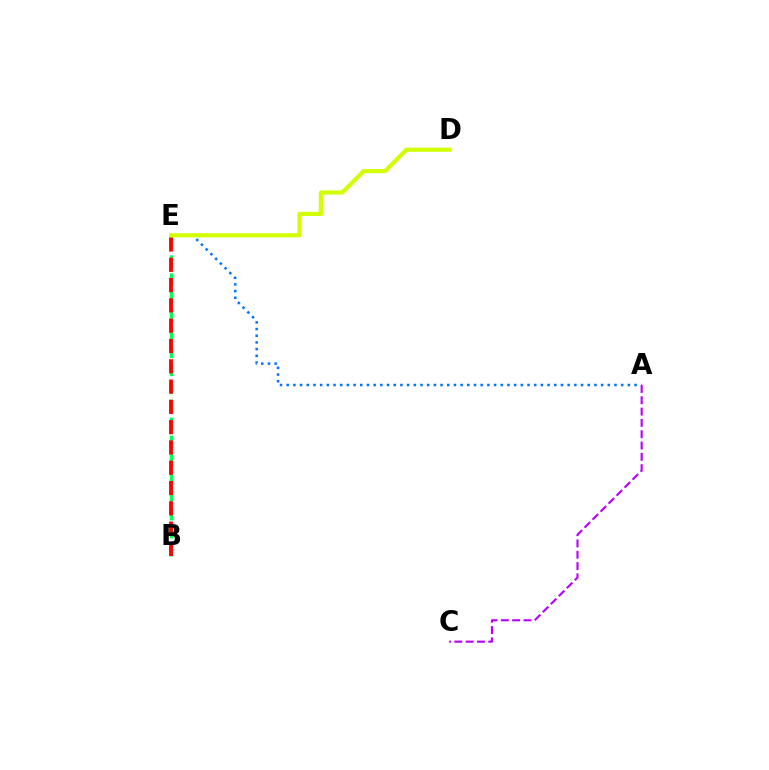{('B', 'E'): [{'color': '#00ff5c', 'line_style': 'dashed', 'thickness': 2.45}, {'color': '#ff0000', 'line_style': 'dashed', 'thickness': 2.76}], ('A', 'C'): [{'color': '#b900ff', 'line_style': 'dashed', 'thickness': 1.54}], ('A', 'E'): [{'color': '#0074ff', 'line_style': 'dotted', 'thickness': 1.82}], ('D', 'E'): [{'color': '#d1ff00', 'line_style': 'solid', 'thickness': 2.98}]}